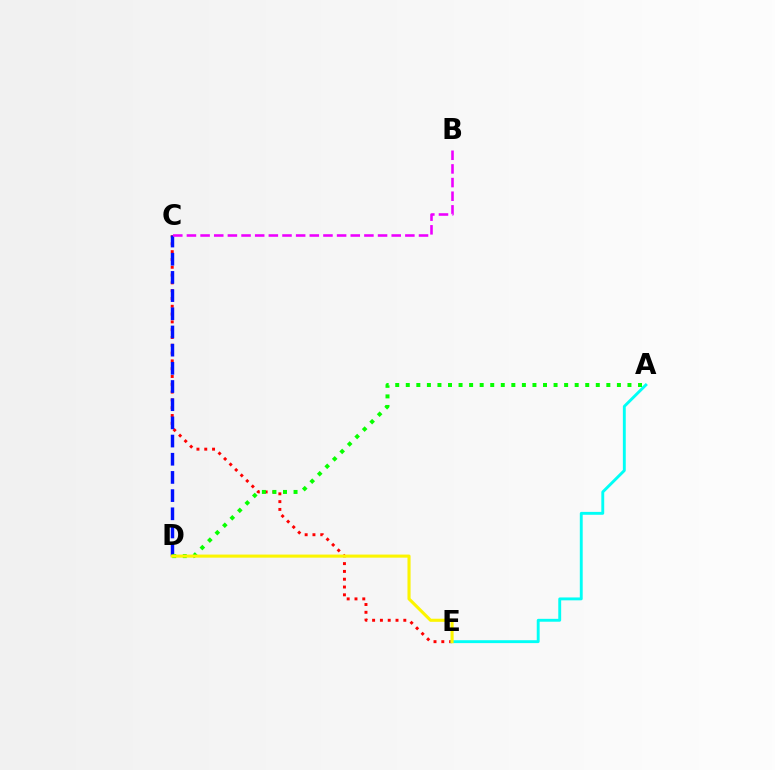{('C', 'E'): [{'color': '#ff0000', 'line_style': 'dotted', 'thickness': 2.12}], ('A', 'E'): [{'color': '#00fff6', 'line_style': 'solid', 'thickness': 2.08}], ('C', 'D'): [{'color': '#0010ff', 'line_style': 'dashed', 'thickness': 2.47}], ('A', 'D'): [{'color': '#08ff00', 'line_style': 'dotted', 'thickness': 2.87}], ('B', 'C'): [{'color': '#ee00ff', 'line_style': 'dashed', 'thickness': 1.85}], ('D', 'E'): [{'color': '#fcf500', 'line_style': 'solid', 'thickness': 2.23}]}